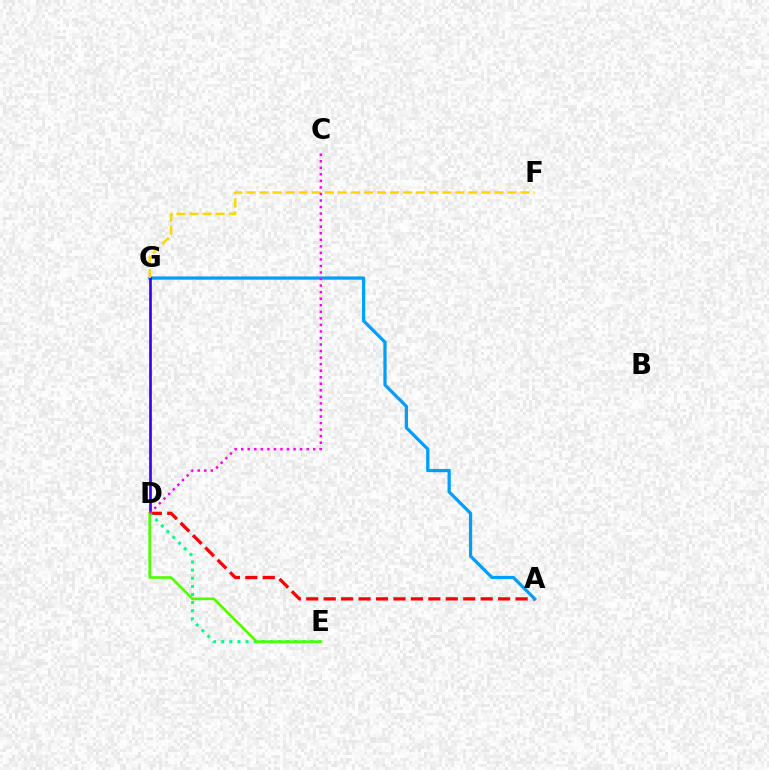{('A', 'D'): [{'color': '#ff0000', 'line_style': 'dashed', 'thickness': 2.37}], ('A', 'G'): [{'color': '#009eff', 'line_style': 'solid', 'thickness': 2.34}], ('D', 'G'): [{'color': '#3700ff', 'line_style': 'solid', 'thickness': 1.93}], ('D', 'E'): [{'color': '#00ff86', 'line_style': 'dotted', 'thickness': 2.2}, {'color': '#4fff00', 'line_style': 'solid', 'thickness': 1.92}], ('F', 'G'): [{'color': '#ffd500', 'line_style': 'dashed', 'thickness': 1.77}], ('C', 'D'): [{'color': '#ff00ed', 'line_style': 'dotted', 'thickness': 1.78}]}